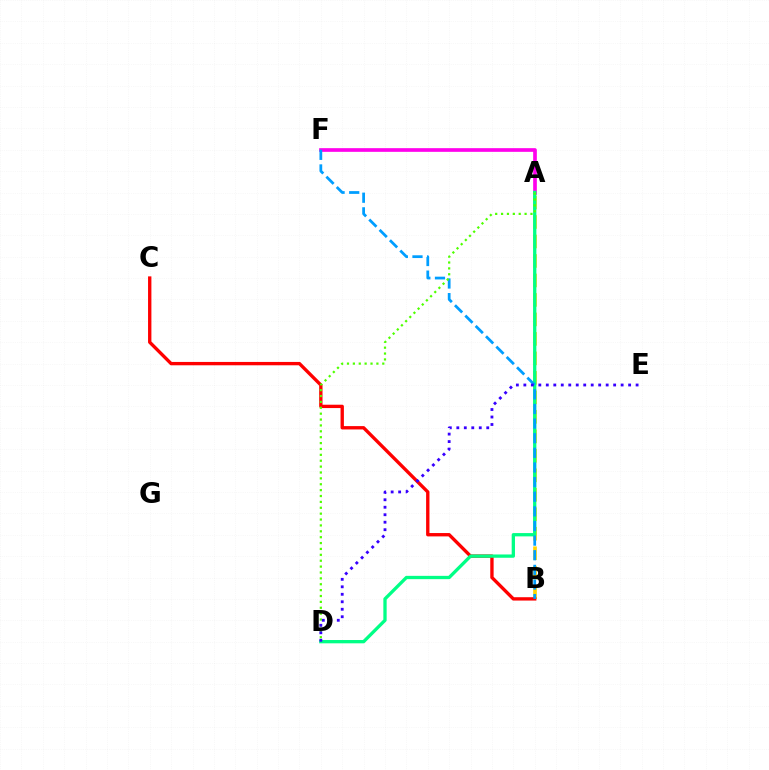{('A', 'B'): [{'color': '#ffd500', 'line_style': 'dashed', 'thickness': 2.65}], ('A', 'F'): [{'color': '#ff00ed', 'line_style': 'solid', 'thickness': 2.65}], ('B', 'C'): [{'color': '#ff0000', 'line_style': 'solid', 'thickness': 2.41}], ('A', 'D'): [{'color': '#00ff86', 'line_style': 'solid', 'thickness': 2.38}, {'color': '#4fff00', 'line_style': 'dotted', 'thickness': 1.6}], ('B', 'F'): [{'color': '#009eff', 'line_style': 'dashed', 'thickness': 1.99}], ('D', 'E'): [{'color': '#3700ff', 'line_style': 'dotted', 'thickness': 2.03}]}